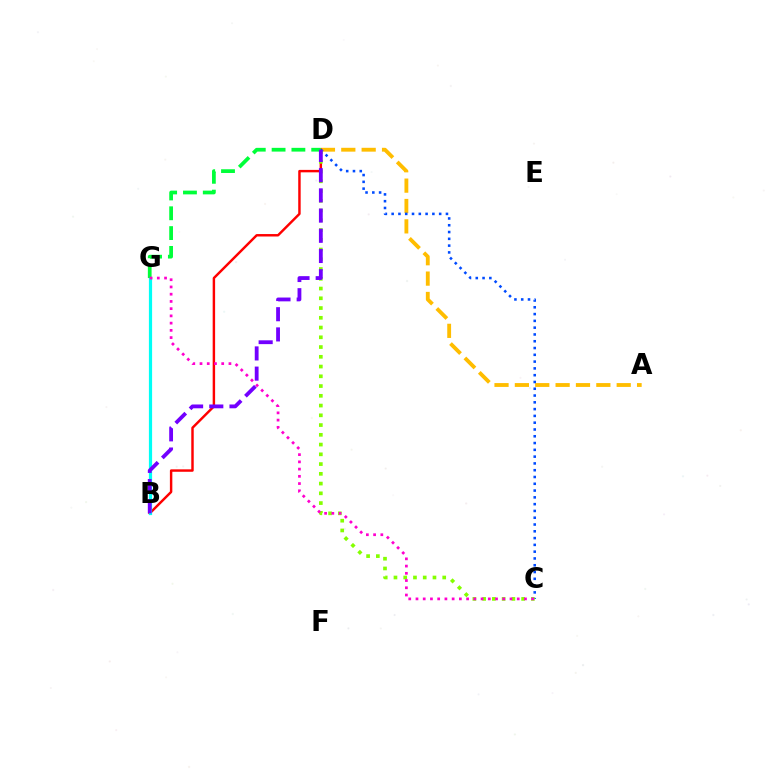{('A', 'D'): [{'color': '#ffbd00', 'line_style': 'dashed', 'thickness': 2.77}], ('B', 'D'): [{'color': '#ff0000', 'line_style': 'solid', 'thickness': 1.76}, {'color': '#7200ff', 'line_style': 'dashed', 'thickness': 2.74}], ('B', 'G'): [{'color': '#00fff6', 'line_style': 'solid', 'thickness': 2.31}], ('D', 'G'): [{'color': '#00ff39', 'line_style': 'dashed', 'thickness': 2.69}], ('C', 'D'): [{'color': '#004bff', 'line_style': 'dotted', 'thickness': 1.84}, {'color': '#84ff00', 'line_style': 'dotted', 'thickness': 2.65}], ('C', 'G'): [{'color': '#ff00cf', 'line_style': 'dotted', 'thickness': 1.96}]}